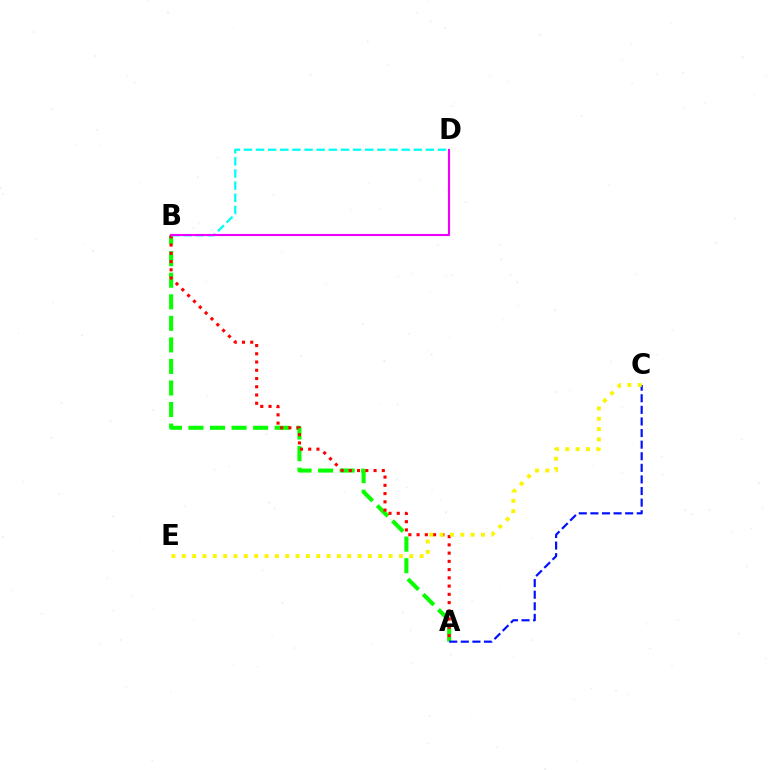{('A', 'B'): [{'color': '#08ff00', 'line_style': 'dashed', 'thickness': 2.93}, {'color': '#ff0000', 'line_style': 'dotted', 'thickness': 2.24}], ('A', 'C'): [{'color': '#0010ff', 'line_style': 'dashed', 'thickness': 1.58}], ('B', 'D'): [{'color': '#00fff6', 'line_style': 'dashed', 'thickness': 1.65}, {'color': '#ee00ff', 'line_style': 'solid', 'thickness': 1.53}], ('C', 'E'): [{'color': '#fcf500', 'line_style': 'dotted', 'thickness': 2.81}]}